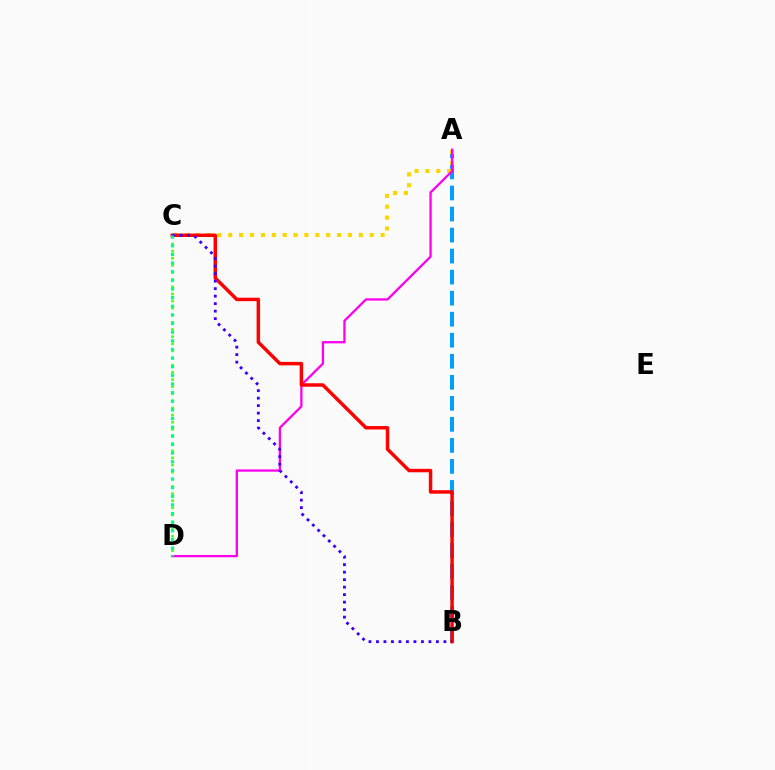{('A', 'B'): [{'color': '#009eff', 'line_style': 'dashed', 'thickness': 2.86}], ('A', 'C'): [{'color': '#ffd500', 'line_style': 'dotted', 'thickness': 2.96}], ('A', 'D'): [{'color': '#ff00ed', 'line_style': 'solid', 'thickness': 1.65}], ('C', 'D'): [{'color': '#4fff00', 'line_style': 'dotted', 'thickness': 1.94}, {'color': '#00ff86', 'line_style': 'dotted', 'thickness': 2.35}], ('B', 'C'): [{'color': '#ff0000', 'line_style': 'solid', 'thickness': 2.49}, {'color': '#3700ff', 'line_style': 'dotted', 'thickness': 2.04}]}